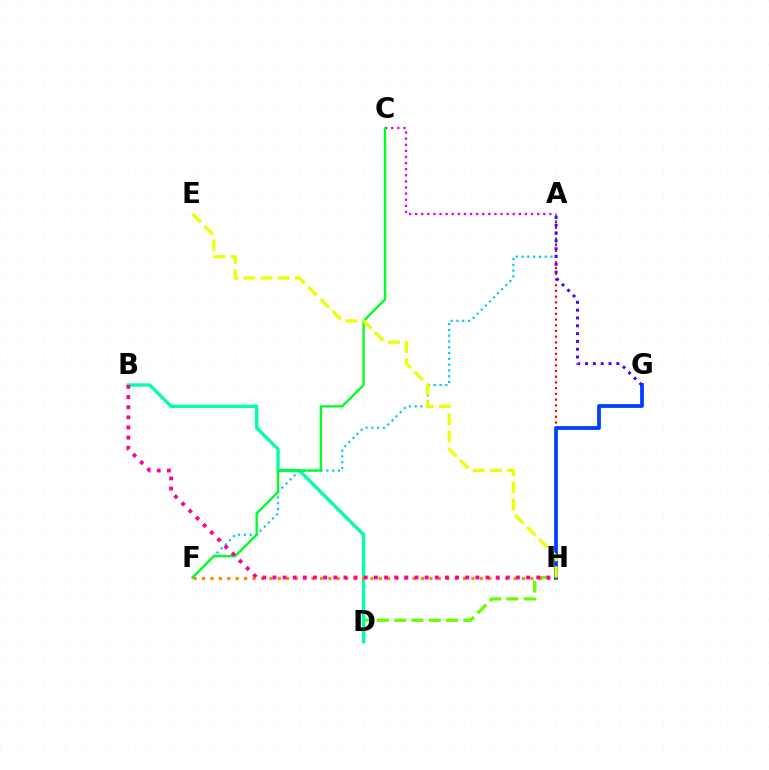{('D', 'H'): [{'color': '#66ff00', 'line_style': 'dashed', 'thickness': 2.35}], ('B', 'D'): [{'color': '#00ffaf', 'line_style': 'solid', 'thickness': 2.4}], ('A', 'F'): [{'color': '#00c7ff', 'line_style': 'dotted', 'thickness': 1.57}], ('A', 'C'): [{'color': '#d600ff', 'line_style': 'dotted', 'thickness': 1.66}], ('A', 'H'): [{'color': '#ff0000', 'line_style': 'dotted', 'thickness': 1.55}], ('G', 'H'): [{'color': '#003fff', 'line_style': 'solid', 'thickness': 2.72}], ('F', 'H'): [{'color': '#ff8800', 'line_style': 'dotted', 'thickness': 2.29}], ('A', 'G'): [{'color': '#4f00ff', 'line_style': 'dotted', 'thickness': 2.12}], ('C', 'F'): [{'color': '#00ff27', 'line_style': 'solid', 'thickness': 1.69}], ('E', 'H'): [{'color': '#eeff00', 'line_style': 'dashed', 'thickness': 2.32}], ('B', 'H'): [{'color': '#ff00a0', 'line_style': 'dotted', 'thickness': 2.76}]}